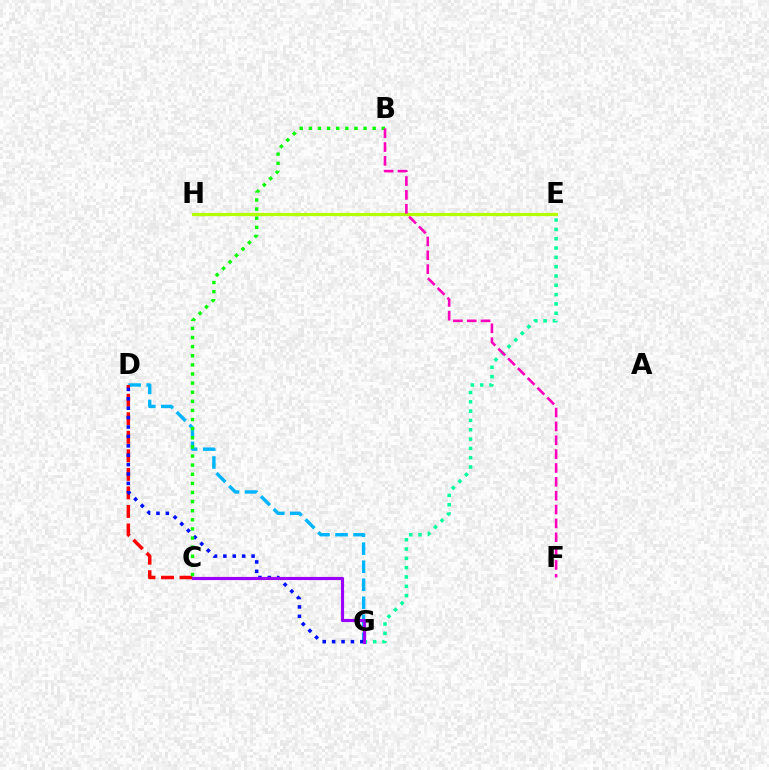{('E', 'H'): [{'color': '#ffa500', 'line_style': 'dotted', 'thickness': 2.33}, {'color': '#b3ff00', 'line_style': 'solid', 'thickness': 2.28}], ('E', 'G'): [{'color': '#00ff9d', 'line_style': 'dotted', 'thickness': 2.53}], ('D', 'G'): [{'color': '#00b5ff', 'line_style': 'dashed', 'thickness': 2.45}, {'color': '#0010ff', 'line_style': 'dotted', 'thickness': 2.55}], ('C', 'D'): [{'color': '#ff0000', 'line_style': 'dashed', 'thickness': 2.52}], ('C', 'G'): [{'color': '#9b00ff', 'line_style': 'solid', 'thickness': 2.26}], ('B', 'C'): [{'color': '#08ff00', 'line_style': 'dotted', 'thickness': 2.48}], ('B', 'F'): [{'color': '#ff00bd', 'line_style': 'dashed', 'thickness': 1.88}]}